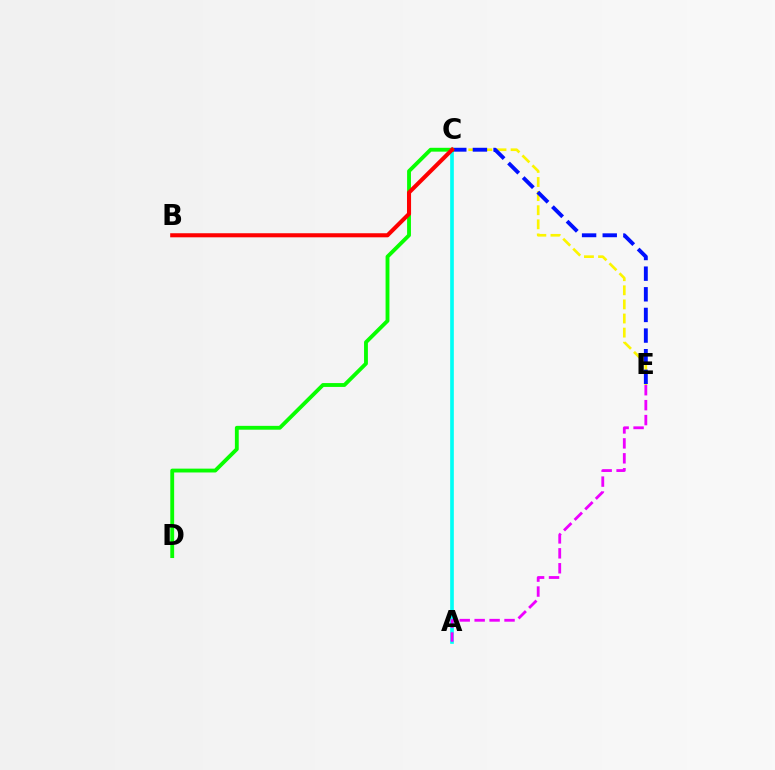{('C', 'E'): [{'color': '#fcf500', 'line_style': 'dashed', 'thickness': 1.92}, {'color': '#0010ff', 'line_style': 'dashed', 'thickness': 2.8}], ('A', 'C'): [{'color': '#00fff6', 'line_style': 'solid', 'thickness': 2.64}], ('C', 'D'): [{'color': '#08ff00', 'line_style': 'solid', 'thickness': 2.77}], ('B', 'C'): [{'color': '#ff0000', 'line_style': 'solid', 'thickness': 2.93}], ('A', 'E'): [{'color': '#ee00ff', 'line_style': 'dashed', 'thickness': 2.03}]}